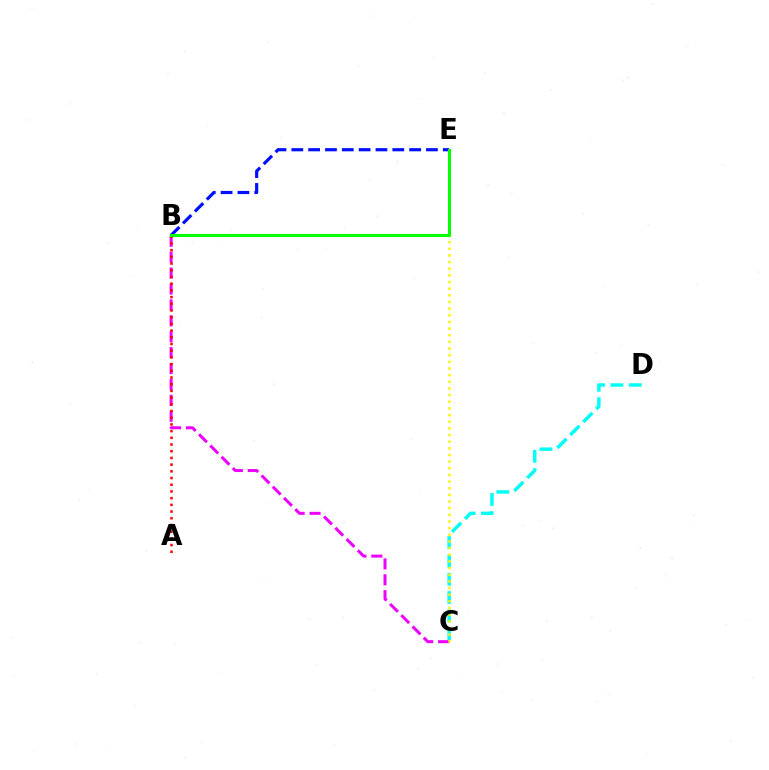{('C', 'D'): [{'color': '#00fff6', 'line_style': 'dashed', 'thickness': 2.49}], ('B', 'C'): [{'color': '#ee00ff', 'line_style': 'dashed', 'thickness': 2.16}], ('C', 'E'): [{'color': '#fcf500', 'line_style': 'dotted', 'thickness': 1.81}], ('A', 'B'): [{'color': '#ff0000', 'line_style': 'dotted', 'thickness': 1.82}], ('B', 'E'): [{'color': '#0010ff', 'line_style': 'dashed', 'thickness': 2.29}, {'color': '#08ff00', 'line_style': 'solid', 'thickness': 2.21}]}